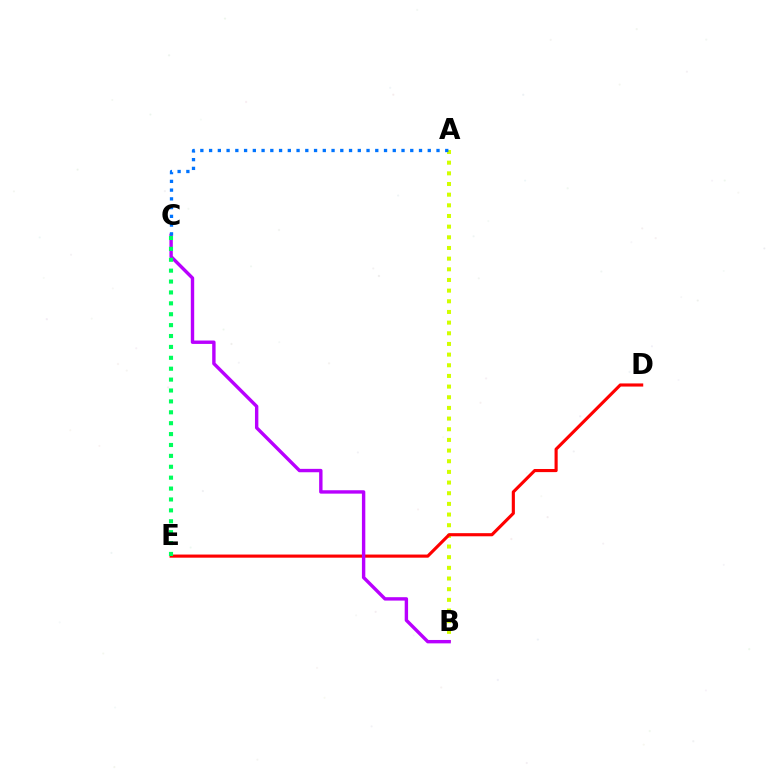{('A', 'B'): [{'color': '#d1ff00', 'line_style': 'dotted', 'thickness': 2.9}], ('D', 'E'): [{'color': '#ff0000', 'line_style': 'solid', 'thickness': 2.25}], ('B', 'C'): [{'color': '#b900ff', 'line_style': 'solid', 'thickness': 2.45}], ('A', 'C'): [{'color': '#0074ff', 'line_style': 'dotted', 'thickness': 2.38}], ('C', 'E'): [{'color': '#00ff5c', 'line_style': 'dotted', 'thickness': 2.96}]}